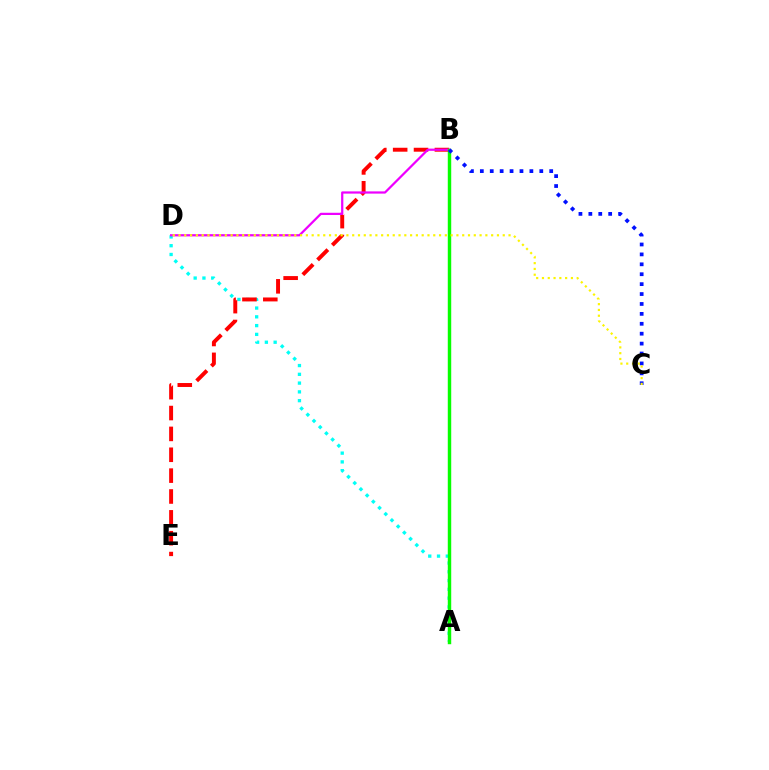{('A', 'D'): [{'color': '#00fff6', 'line_style': 'dotted', 'thickness': 2.38}], ('B', 'E'): [{'color': '#ff0000', 'line_style': 'dashed', 'thickness': 2.83}], ('B', 'D'): [{'color': '#ee00ff', 'line_style': 'solid', 'thickness': 1.61}], ('A', 'B'): [{'color': '#08ff00', 'line_style': 'solid', 'thickness': 2.48}], ('B', 'C'): [{'color': '#0010ff', 'line_style': 'dotted', 'thickness': 2.69}], ('C', 'D'): [{'color': '#fcf500', 'line_style': 'dotted', 'thickness': 1.57}]}